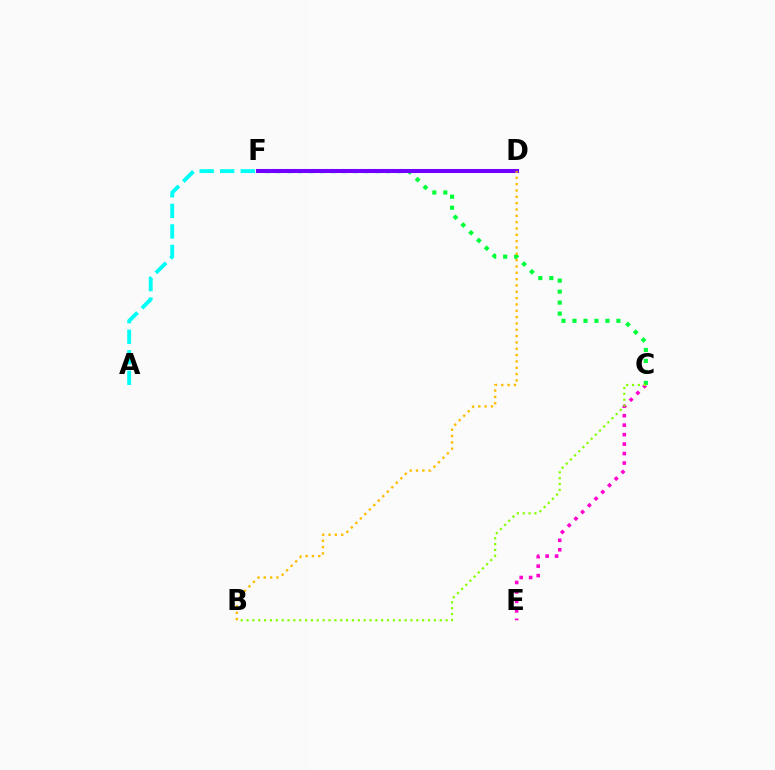{('C', 'F'): [{'color': '#00ff39', 'line_style': 'dotted', 'thickness': 2.99}], ('C', 'E'): [{'color': '#ff00cf', 'line_style': 'dotted', 'thickness': 2.57}], ('B', 'C'): [{'color': '#84ff00', 'line_style': 'dotted', 'thickness': 1.59}], ('A', 'F'): [{'color': '#00fff6', 'line_style': 'dashed', 'thickness': 2.79}], ('D', 'F'): [{'color': '#ff0000', 'line_style': 'dotted', 'thickness': 1.92}, {'color': '#004bff', 'line_style': 'dashed', 'thickness': 1.72}, {'color': '#7200ff', 'line_style': 'solid', 'thickness': 2.92}], ('B', 'D'): [{'color': '#ffbd00', 'line_style': 'dotted', 'thickness': 1.72}]}